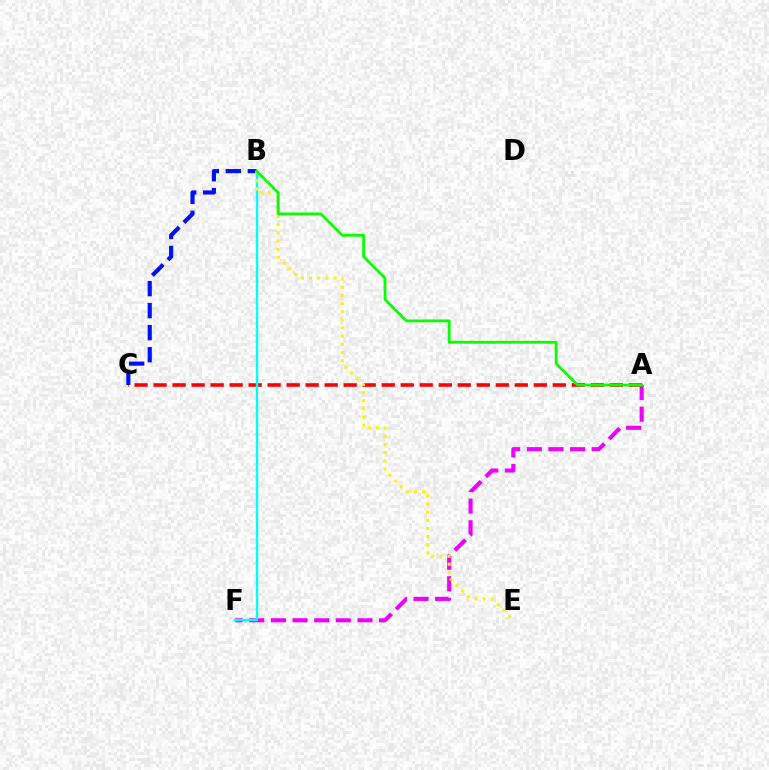{('A', 'F'): [{'color': '#ee00ff', 'line_style': 'dashed', 'thickness': 2.94}], ('A', 'C'): [{'color': '#ff0000', 'line_style': 'dashed', 'thickness': 2.58}], ('B', 'F'): [{'color': '#00fff6', 'line_style': 'solid', 'thickness': 1.7}], ('B', 'C'): [{'color': '#0010ff', 'line_style': 'dashed', 'thickness': 2.99}], ('B', 'E'): [{'color': '#fcf500', 'line_style': 'dotted', 'thickness': 2.22}], ('A', 'B'): [{'color': '#08ff00', 'line_style': 'solid', 'thickness': 1.97}]}